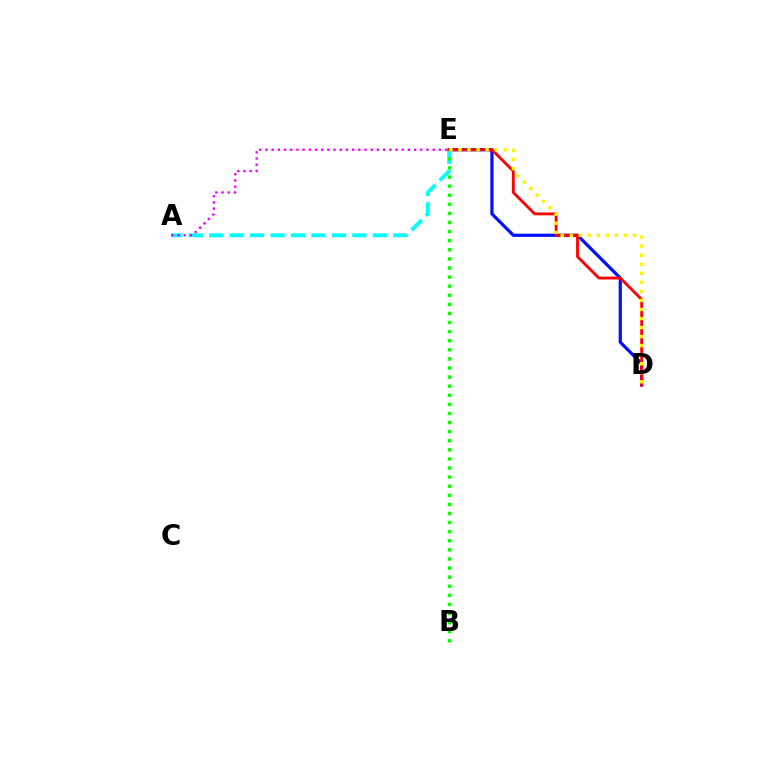{('D', 'E'): [{'color': '#0010ff', 'line_style': 'solid', 'thickness': 2.3}, {'color': '#ff0000', 'line_style': 'solid', 'thickness': 2.04}, {'color': '#fcf500', 'line_style': 'dotted', 'thickness': 2.46}], ('A', 'E'): [{'color': '#00fff6', 'line_style': 'dashed', 'thickness': 2.78}, {'color': '#ee00ff', 'line_style': 'dotted', 'thickness': 1.68}], ('B', 'E'): [{'color': '#08ff00', 'line_style': 'dotted', 'thickness': 2.47}]}